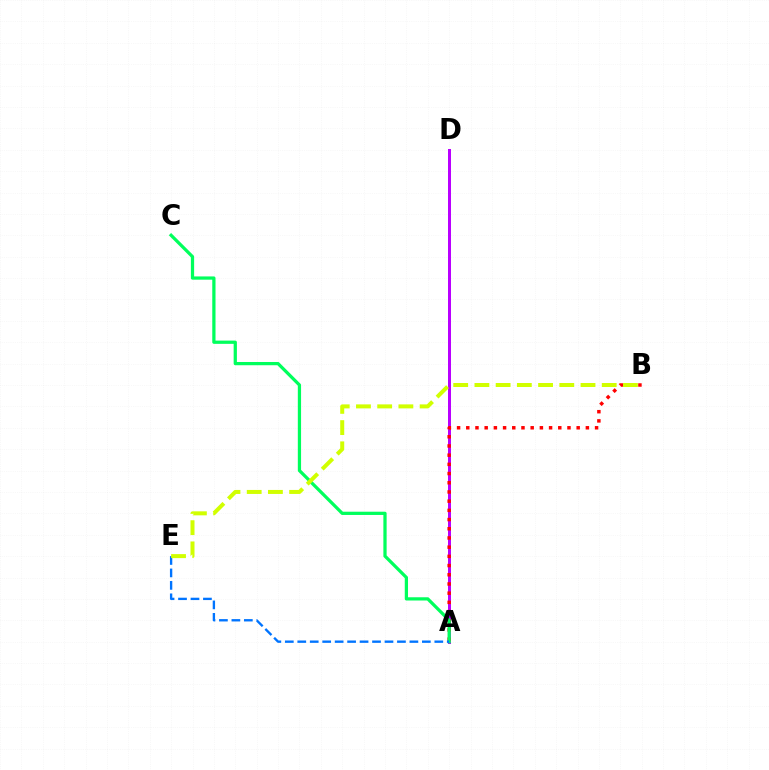{('A', 'D'): [{'color': '#b900ff', 'line_style': 'solid', 'thickness': 2.15}], ('A', 'B'): [{'color': '#ff0000', 'line_style': 'dotted', 'thickness': 2.5}], ('A', 'C'): [{'color': '#00ff5c', 'line_style': 'solid', 'thickness': 2.34}], ('A', 'E'): [{'color': '#0074ff', 'line_style': 'dashed', 'thickness': 1.69}], ('B', 'E'): [{'color': '#d1ff00', 'line_style': 'dashed', 'thickness': 2.88}]}